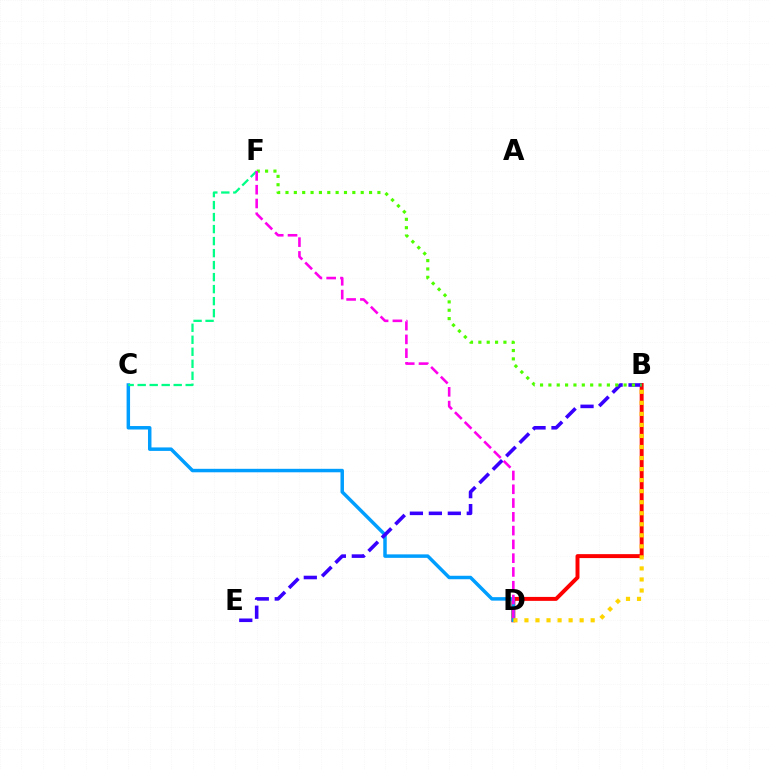{('B', 'D'): [{'color': '#ff0000', 'line_style': 'solid', 'thickness': 2.84}, {'color': '#ffd500', 'line_style': 'dotted', 'thickness': 3.0}], ('C', 'D'): [{'color': '#009eff', 'line_style': 'solid', 'thickness': 2.5}], ('C', 'F'): [{'color': '#00ff86', 'line_style': 'dashed', 'thickness': 1.63}], ('B', 'E'): [{'color': '#3700ff', 'line_style': 'dashed', 'thickness': 2.58}], ('B', 'F'): [{'color': '#4fff00', 'line_style': 'dotted', 'thickness': 2.27}], ('D', 'F'): [{'color': '#ff00ed', 'line_style': 'dashed', 'thickness': 1.87}]}